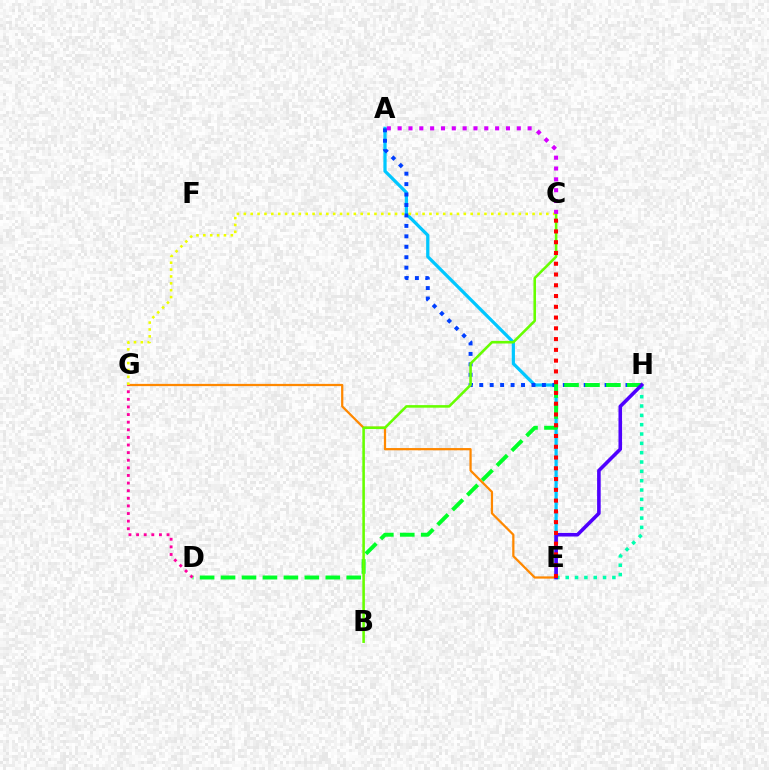{('E', 'G'): [{'color': '#ff8800', 'line_style': 'solid', 'thickness': 1.61}], ('A', 'E'): [{'color': '#00c7ff', 'line_style': 'solid', 'thickness': 2.33}], ('A', 'H'): [{'color': '#003fff', 'line_style': 'dotted', 'thickness': 2.84}], ('C', 'G'): [{'color': '#eeff00', 'line_style': 'dotted', 'thickness': 1.87}], ('D', 'H'): [{'color': '#00ff27', 'line_style': 'dashed', 'thickness': 2.85}], ('B', 'C'): [{'color': '#66ff00', 'line_style': 'solid', 'thickness': 1.85}], ('E', 'H'): [{'color': '#00ffaf', 'line_style': 'dotted', 'thickness': 2.54}, {'color': '#4f00ff', 'line_style': 'solid', 'thickness': 2.58}], ('D', 'G'): [{'color': '#ff00a0', 'line_style': 'dotted', 'thickness': 2.07}], ('A', 'C'): [{'color': '#d600ff', 'line_style': 'dotted', 'thickness': 2.94}], ('C', 'E'): [{'color': '#ff0000', 'line_style': 'dotted', 'thickness': 2.93}]}